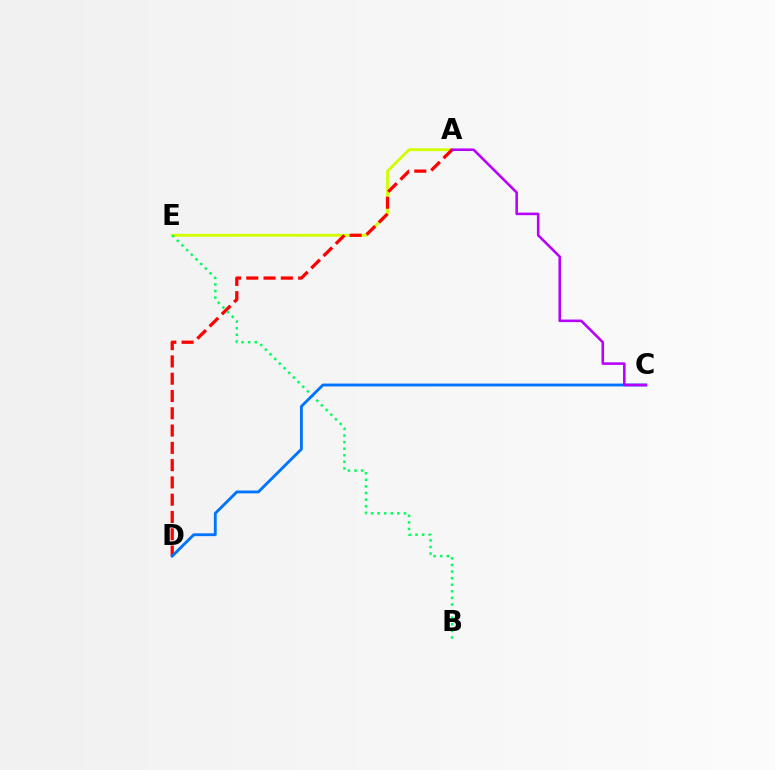{('A', 'E'): [{'color': '#d1ff00', 'line_style': 'solid', 'thickness': 2.04}], ('A', 'D'): [{'color': '#ff0000', 'line_style': 'dashed', 'thickness': 2.35}], ('B', 'E'): [{'color': '#00ff5c', 'line_style': 'dotted', 'thickness': 1.79}], ('C', 'D'): [{'color': '#0074ff', 'line_style': 'solid', 'thickness': 2.05}], ('A', 'C'): [{'color': '#b900ff', 'line_style': 'solid', 'thickness': 1.85}]}